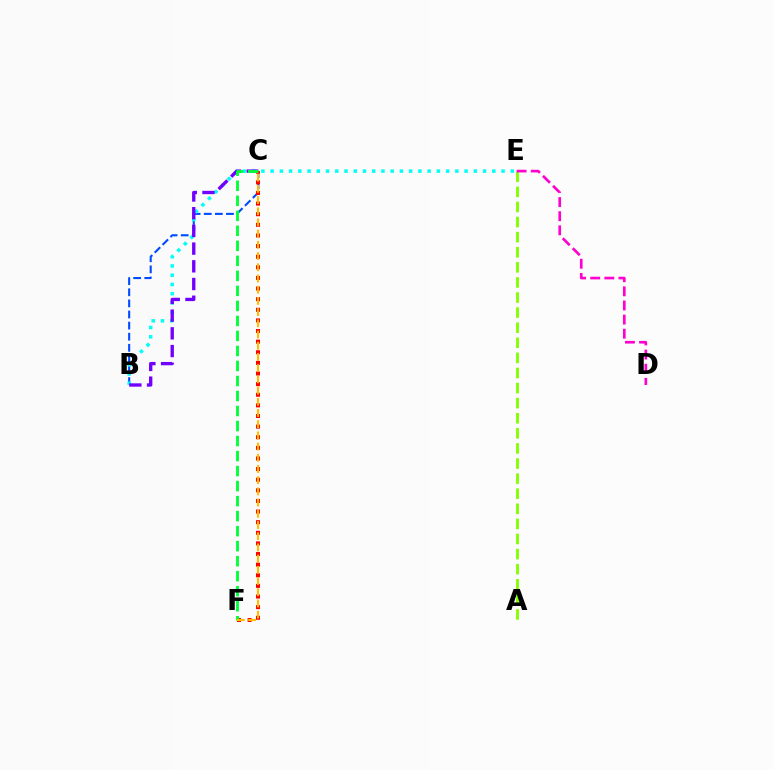{('B', 'C'): [{'color': '#004bff', 'line_style': 'dashed', 'thickness': 1.51}, {'color': '#7200ff', 'line_style': 'dashed', 'thickness': 2.41}], ('B', 'E'): [{'color': '#00fff6', 'line_style': 'dotted', 'thickness': 2.51}], ('C', 'F'): [{'color': '#ff0000', 'line_style': 'dotted', 'thickness': 2.89}, {'color': '#00ff39', 'line_style': 'dashed', 'thickness': 2.04}, {'color': '#ffbd00', 'line_style': 'dashed', 'thickness': 1.52}], ('A', 'E'): [{'color': '#84ff00', 'line_style': 'dashed', 'thickness': 2.05}], ('D', 'E'): [{'color': '#ff00cf', 'line_style': 'dashed', 'thickness': 1.92}]}